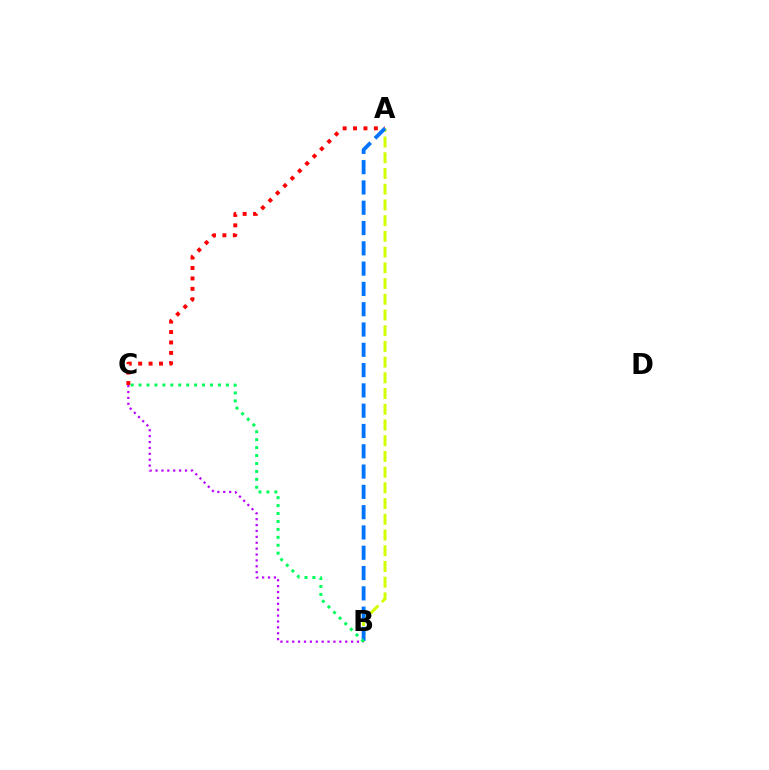{('A', 'C'): [{'color': '#ff0000', 'line_style': 'dotted', 'thickness': 2.83}], ('A', 'B'): [{'color': '#d1ff00', 'line_style': 'dashed', 'thickness': 2.14}, {'color': '#0074ff', 'line_style': 'dashed', 'thickness': 2.76}], ('B', 'C'): [{'color': '#b900ff', 'line_style': 'dotted', 'thickness': 1.6}, {'color': '#00ff5c', 'line_style': 'dotted', 'thickness': 2.16}]}